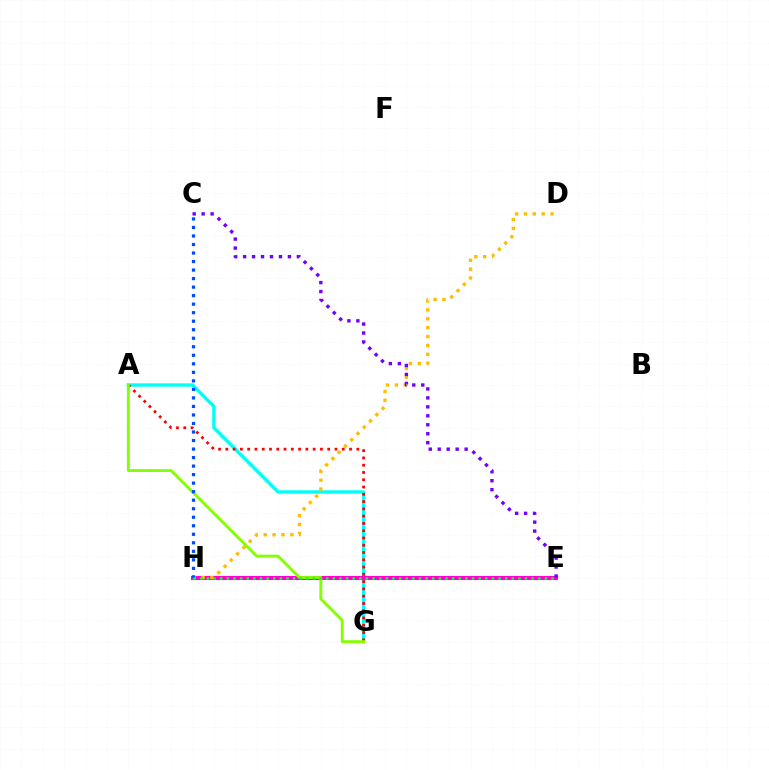{('A', 'G'): [{'color': '#00fff6', 'line_style': 'solid', 'thickness': 2.4}, {'color': '#ff0000', 'line_style': 'dotted', 'thickness': 1.98}, {'color': '#84ff00', 'line_style': 'solid', 'thickness': 2.09}], ('E', 'H'): [{'color': '#ff00cf', 'line_style': 'solid', 'thickness': 2.95}, {'color': '#00ff39', 'line_style': 'dotted', 'thickness': 1.8}], ('D', 'H'): [{'color': '#ffbd00', 'line_style': 'dotted', 'thickness': 2.41}], ('C', 'H'): [{'color': '#004bff', 'line_style': 'dotted', 'thickness': 2.32}], ('C', 'E'): [{'color': '#7200ff', 'line_style': 'dotted', 'thickness': 2.44}]}